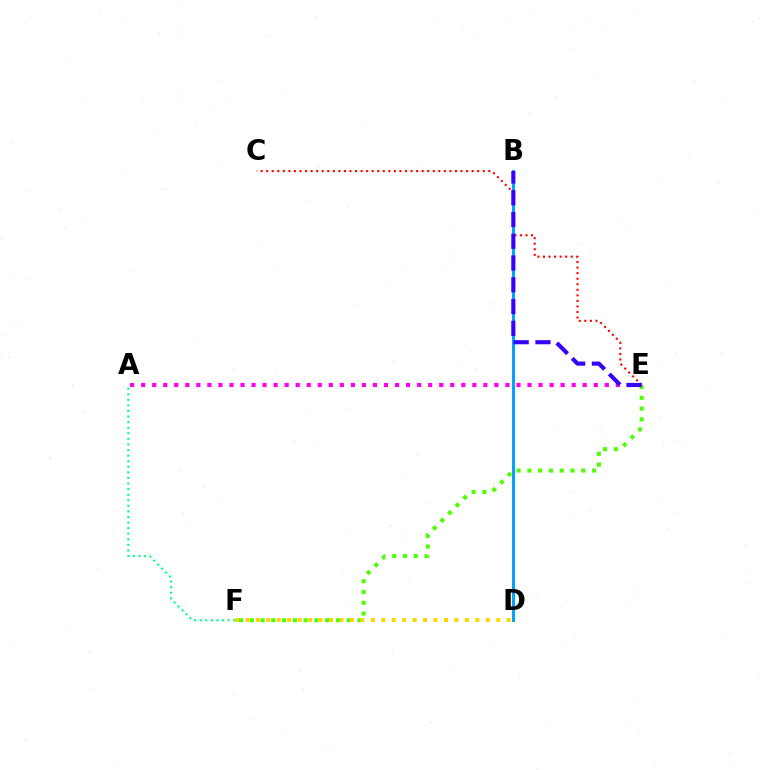{('A', 'E'): [{'color': '#ff00ed', 'line_style': 'dotted', 'thickness': 3.0}], ('E', 'F'): [{'color': '#4fff00', 'line_style': 'dotted', 'thickness': 2.93}], ('D', 'F'): [{'color': '#ffd500', 'line_style': 'dotted', 'thickness': 2.84}], ('C', 'E'): [{'color': '#ff0000', 'line_style': 'dotted', 'thickness': 1.51}], ('B', 'D'): [{'color': '#009eff', 'line_style': 'solid', 'thickness': 2.1}], ('A', 'F'): [{'color': '#00ff86', 'line_style': 'dotted', 'thickness': 1.52}], ('B', 'E'): [{'color': '#3700ff', 'line_style': 'dashed', 'thickness': 2.96}]}